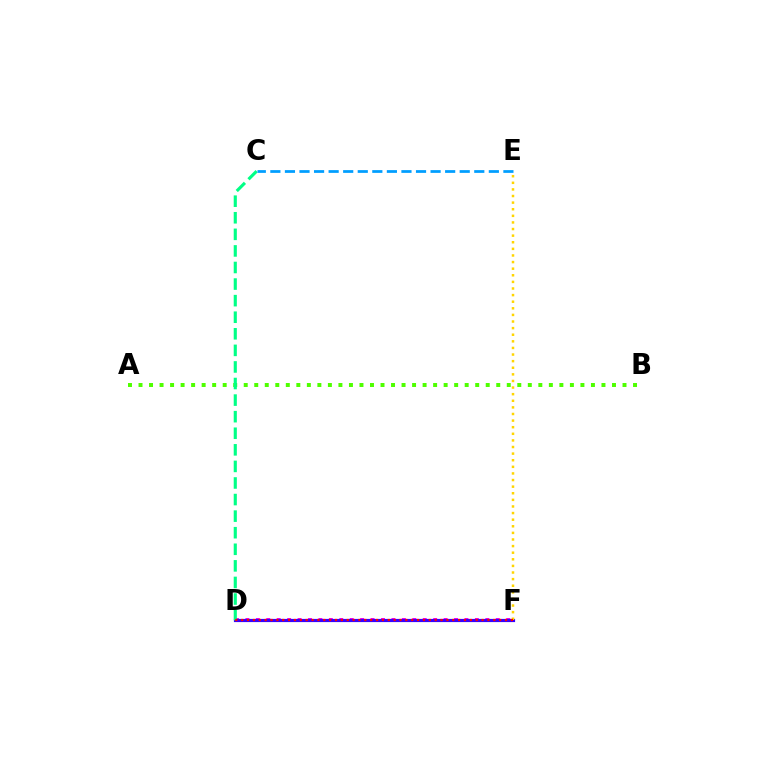{('A', 'B'): [{'color': '#4fff00', 'line_style': 'dotted', 'thickness': 2.86}], ('D', 'F'): [{'color': '#ff00ed', 'line_style': 'dotted', 'thickness': 2.83}, {'color': '#3700ff', 'line_style': 'solid', 'thickness': 2.29}, {'color': '#ff0000', 'line_style': 'dotted', 'thickness': 1.59}], ('C', 'D'): [{'color': '#00ff86', 'line_style': 'dashed', 'thickness': 2.25}], ('E', 'F'): [{'color': '#ffd500', 'line_style': 'dotted', 'thickness': 1.79}], ('C', 'E'): [{'color': '#009eff', 'line_style': 'dashed', 'thickness': 1.98}]}